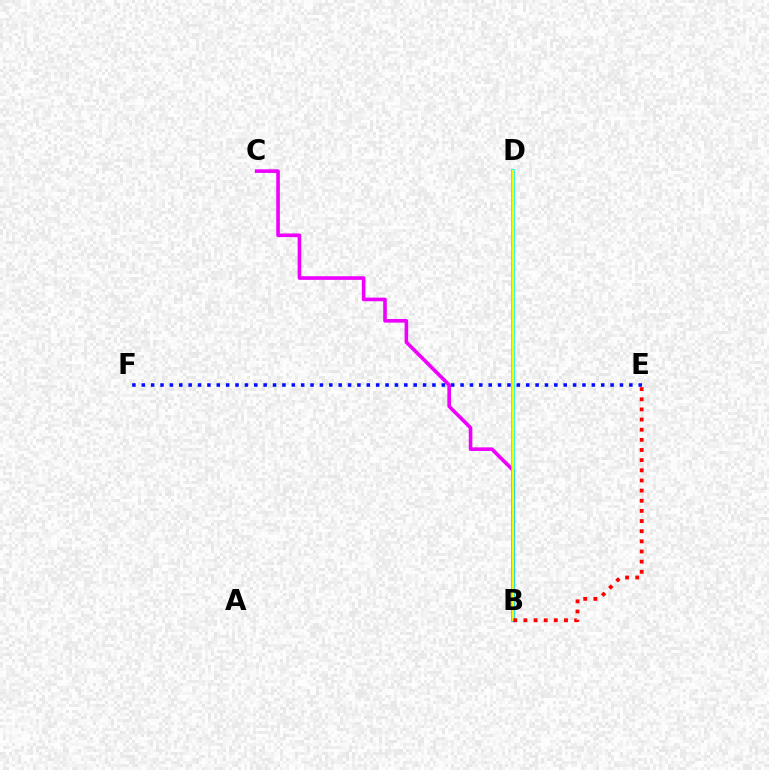{('B', 'C'): [{'color': '#ee00ff', 'line_style': 'solid', 'thickness': 2.6}], ('B', 'D'): [{'color': '#08ff00', 'line_style': 'dotted', 'thickness': 1.66}, {'color': '#00fff6', 'line_style': 'solid', 'thickness': 2.63}, {'color': '#fcf500', 'line_style': 'solid', 'thickness': 1.52}], ('B', 'E'): [{'color': '#ff0000', 'line_style': 'dotted', 'thickness': 2.76}], ('E', 'F'): [{'color': '#0010ff', 'line_style': 'dotted', 'thickness': 2.55}]}